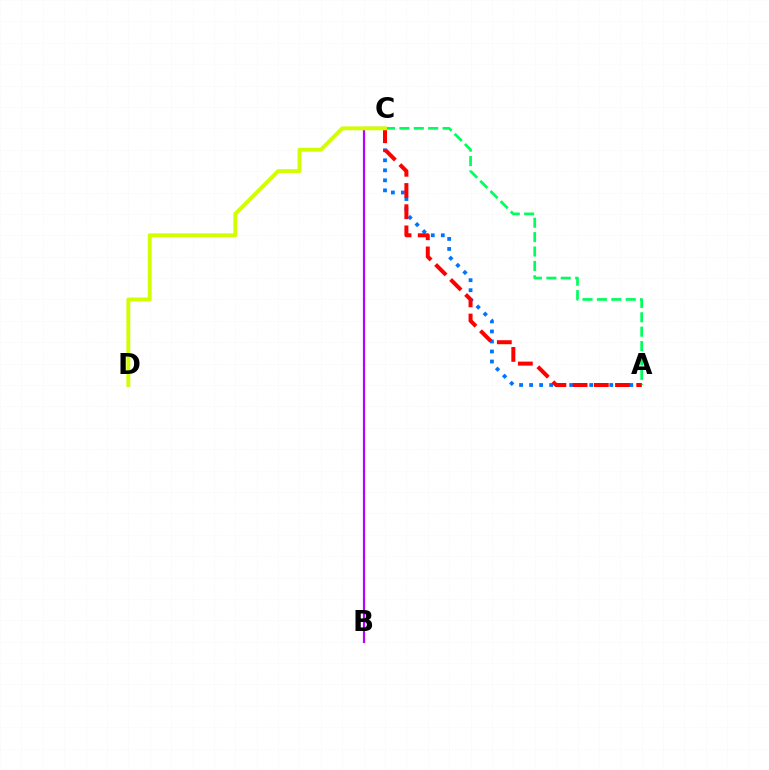{('A', 'C'): [{'color': '#0074ff', 'line_style': 'dotted', 'thickness': 2.72}, {'color': '#00ff5c', 'line_style': 'dashed', 'thickness': 1.96}, {'color': '#ff0000', 'line_style': 'dashed', 'thickness': 2.88}], ('B', 'C'): [{'color': '#b900ff', 'line_style': 'solid', 'thickness': 1.59}], ('C', 'D'): [{'color': '#d1ff00', 'line_style': 'solid', 'thickness': 2.79}]}